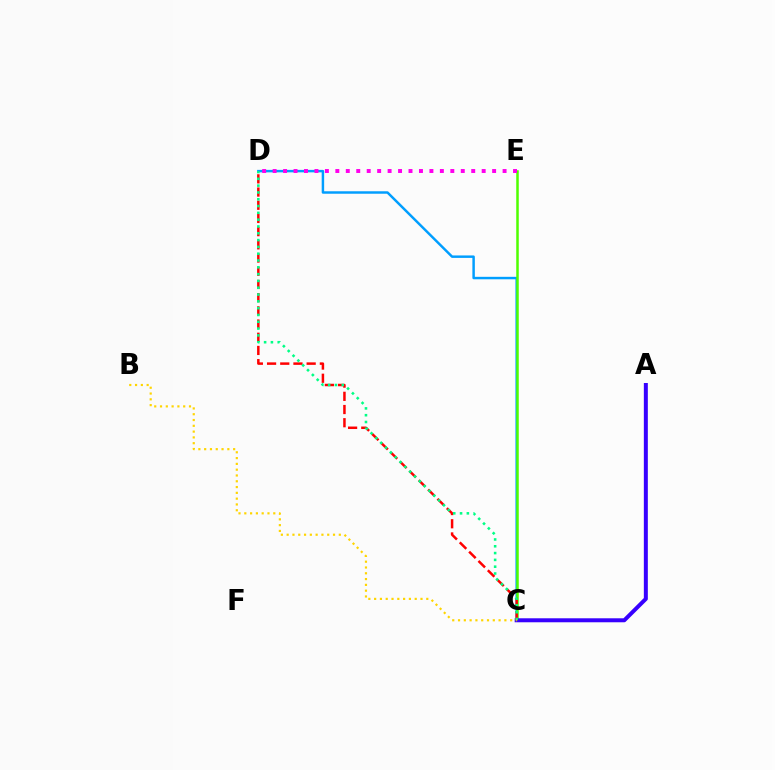{('C', 'D'): [{'color': '#009eff', 'line_style': 'solid', 'thickness': 1.77}, {'color': '#ff0000', 'line_style': 'dashed', 'thickness': 1.79}, {'color': '#00ff86', 'line_style': 'dotted', 'thickness': 1.85}], ('C', 'E'): [{'color': '#4fff00', 'line_style': 'solid', 'thickness': 1.81}], ('A', 'C'): [{'color': '#3700ff', 'line_style': 'solid', 'thickness': 2.87}], ('D', 'E'): [{'color': '#ff00ed', 'line_style': 'dotted', 'thickness': 2.84}], ('B', 'C'): [{'color': '#ffd500', 'line_style': 'dotted', 'thickness': 1.57}]}